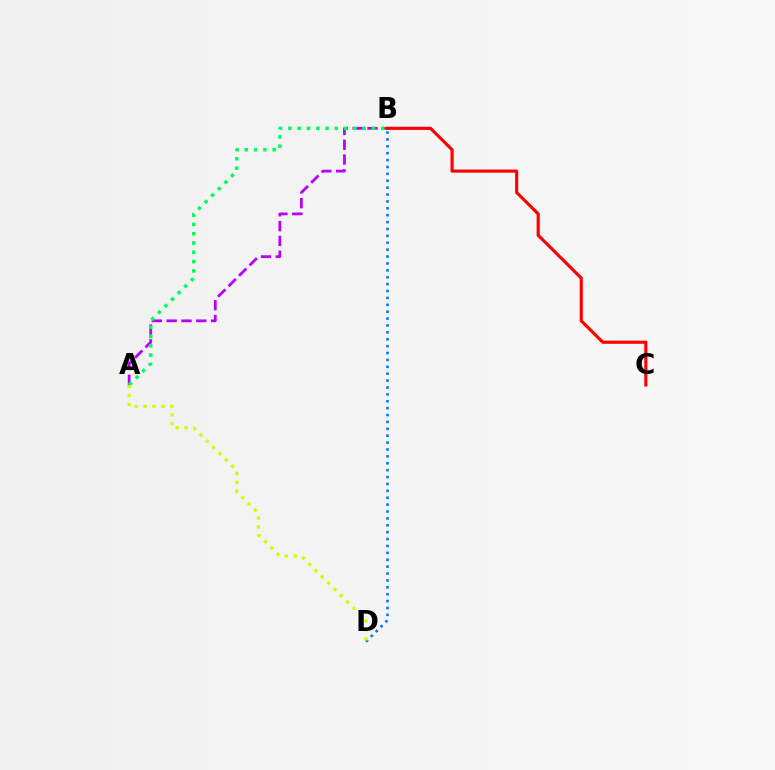{('A', 'B'): [{'color': '#b900ff', 'line_style': 'dashed', 'thickness': 2.01}, {'color': '#00ff5c', 'line_style': 'dotted', 'thickness': 2.52}], ('B', 'C'): [{'color': '#ff0000', 'line_style': 'solid', 'thickness': 2.26}], ('B', 'D'): [{'color': '#0074ff', 'line_style': 'dotted', 'thickness': 1.87}], ('A', 'D'): [{'color': '#d1ff00', 'line_style': 'dotted', 'thickness': 2.42}]}